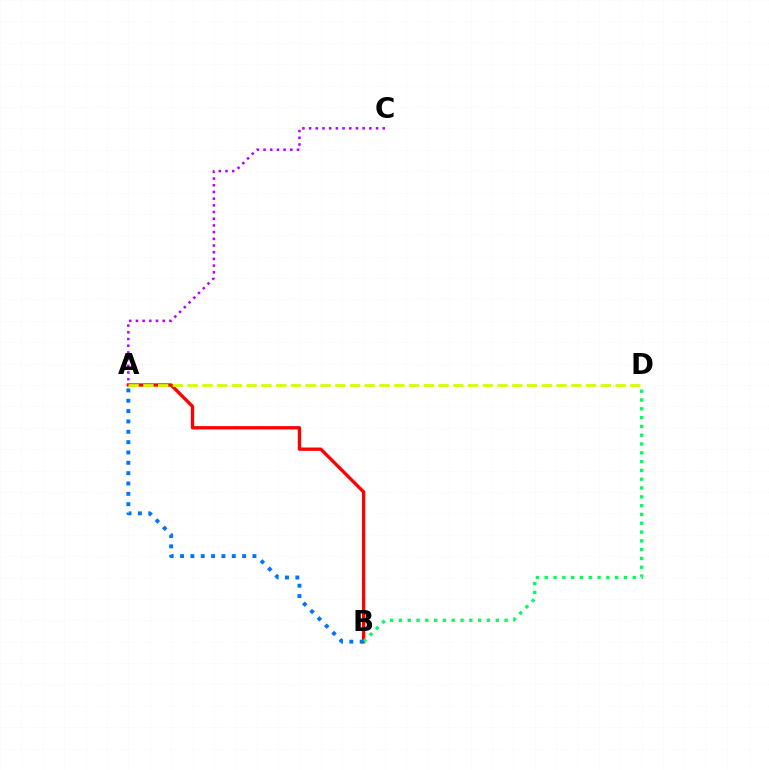{('A', 'B'): [{'color': '#ff0000', 'line_style': 'solid', 'thickness': 2.39}, {'color': '#0074ff', 'line_style': 'dotted', 'thickness': 2.81}], ('A', 'D'): [{'color': '#d1ff00', 'line_style': 'dashed', 'thickness': 2.0}], ('B', 'D'): [{'color': '#00ff5c', 'line_style': 'dotted', 'thickness': 2.39}], ('A', 'C'): [{'color': '#b900ff', 'line_style': 'dotted', 'thickness': 1.82}]}